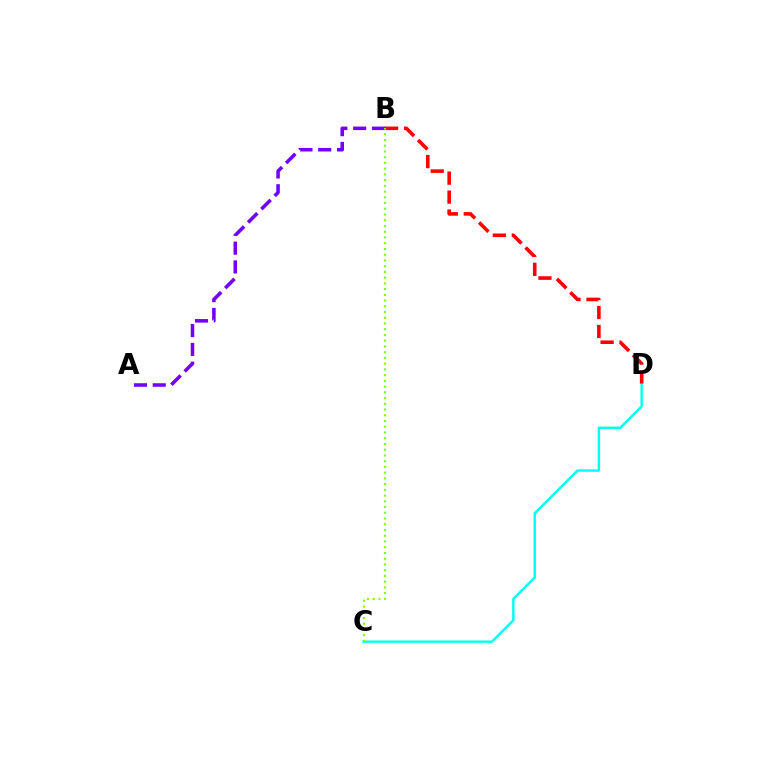{('A', 'B'): [{'color': '#7200ff', 'line_style': 'dashed', 'thickness': 2.55}], ('C', 'D'): [{'color': '#00fff6', 'line_style': 'solid', 'thickness': 1.72}], ('B', 'D'): [{'color': '#ff0000', 'line_style': 'dashed', 'thickness': 2.58}], ('B', 'C'): [{'color': '#84ff00', 'line_style': 'dotted', 'thickness': 1.56}]}